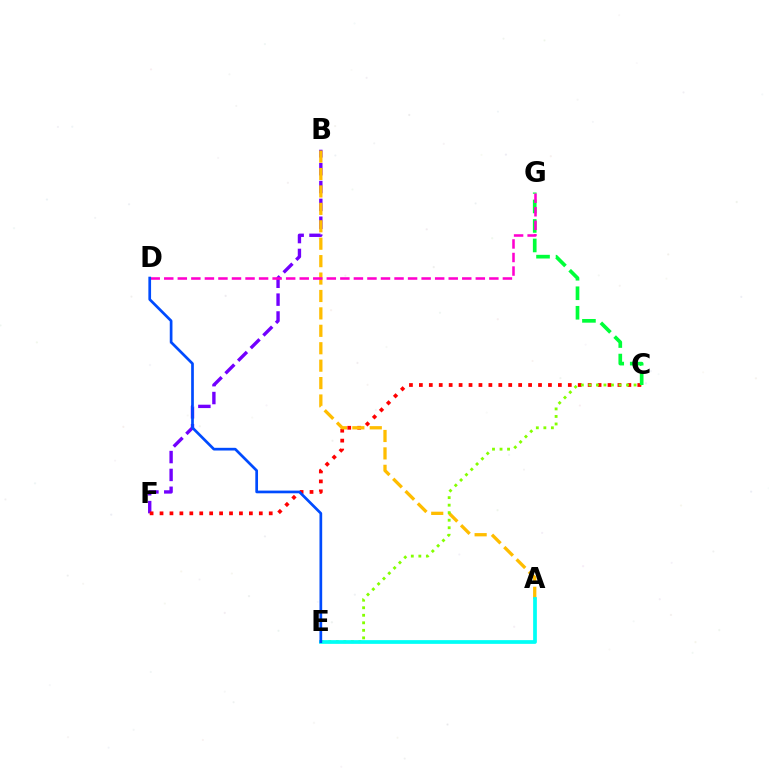{('B', 'F'): [{'color': '#7200ff', 'line_style': 'dashed', 'thickness': 2.43}], ('C', 'F'): [{'color': '#ff0000', 'line_style': 'dotted', 'thickness': 2.7}], ('A', 'B'): [{'color': '#ffbd00', 'line_style': 'dashed', 'thickness': 2.37}], ('C', 'E'): [{'color': '#84ff00', 'line_style': 'dotted', 'thickness': 2.05}], ('A', 'E'): [{'color': '#00fff6', 'line_style': 'solid', 'thickness': 2.68}], ('C', 'G'): [{'color': '#00ff39', 'line_style': 'dashed', 'thickness': 2.65}], ('D', 'G'): [{'color': '#ff00cf', 'line_style': 'dashed', 'thickness': 1.84}], ('D', 'E'): [{'color': '#004bff', 'line_style': 'solid', 'thickness': 1.95}]}